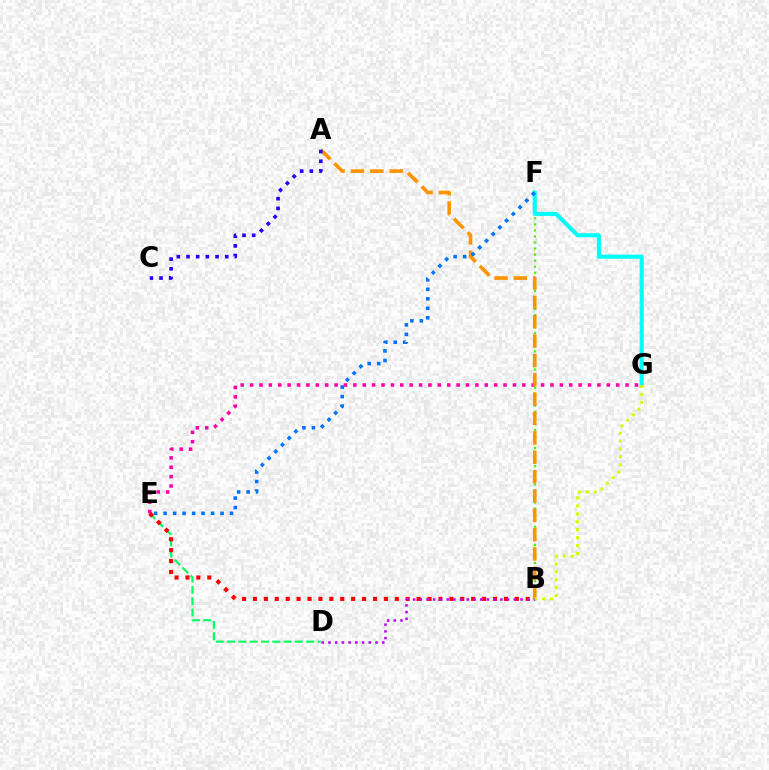{('D', 'E'): [{'color': '#00ff5c', 'line_style': 'dashed', 'thickness': 1.53}], ('B', 'F'): [{'color': '#3dff00', 'line_style': 'dotted', 'thickness': 1.64}], ('E', 'G'): [{'color': '#ff00ac', 'line_style': 'dotted', 'thickness': 2.55}], ('B', 'E'): [{'color': '#ff0000', 'line_style': 'dotted', 'thickness': 2.96}], ('F', 'G'): [{'color': '#00fff6', 'line_style': 'solid', 'thickness': 2.94}], ('B', 'D'): [{'color': '#b900ff', 'line_style': 'dotted', 'thickness': 1.82}], ('A', 'B'): [{'color': '#ff9400', 'line_style': 'dashed', 'thickness': 2.63}], ('A', 'C'): [{'color': '#2500ff', 'line_style': 'dotted', 'thickness': 2.63}], ('B', 'G'): [{'color': '#d1ff00', 'line_style': 'dotted', 'thickness': 2.15}], ('E', 'F'): [{'color': '#0074ff', 'line_style': 'dotted', 'thickness': 2.58}]}